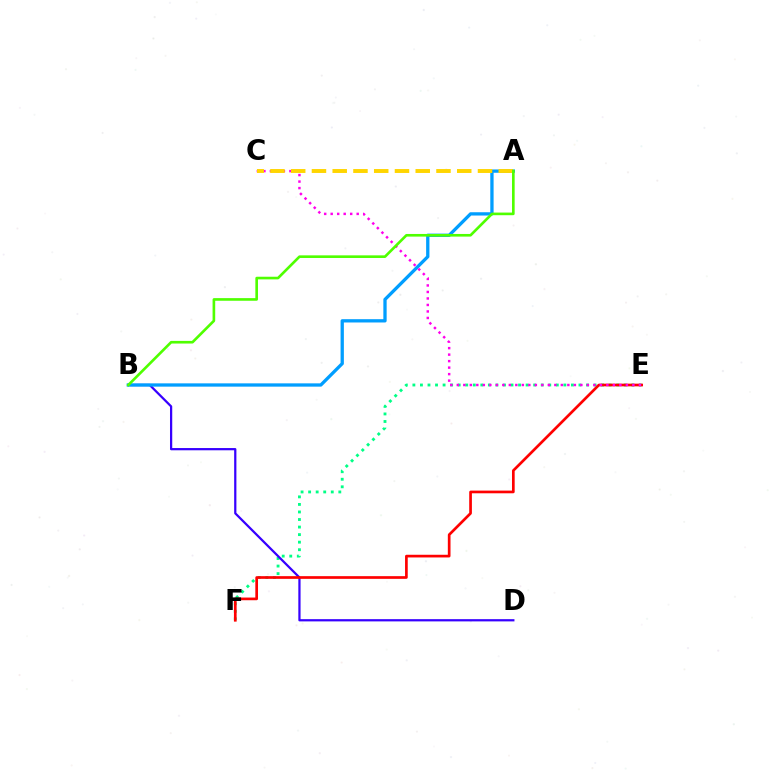{('E', 'F'): [{'color': '#00ff86', 'line_style': 'dotted', 'thickness': 2.05}, {'color': '#ff0000', 'line_style': 'solid', 'thickness': 1.93}], ('B', 'D'): [{'color': '#3700ff', 'line_style': 'solid', 'thickness': 1.61}], ('A', 'B'): [{'color': '#009eff', 'line_style': 'solid', 'thickness': 2.37}, {'color': '#4fff00', 'line_style': 'solid', 'thickness': 1.9}], ('C', 'E'): [{'color': '#ff00ed', 'line_style': 'dotted', 'thickness': 1.77}], ('A', 'C'): [{'color': '#ffd500', 'line_style': 'dashed', 'thickness': 2.82}]}